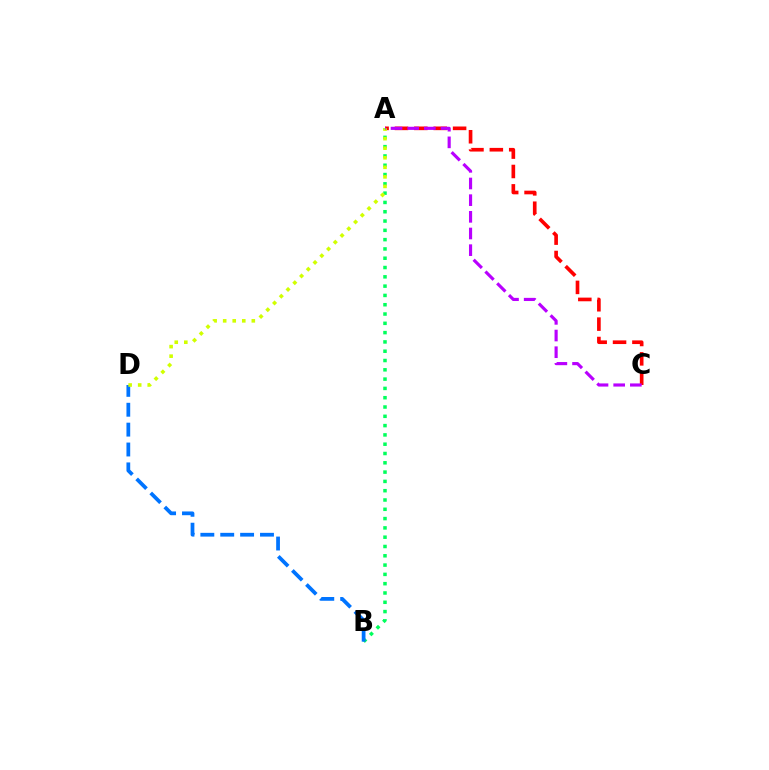{('A', 'C'): [{'color': '#ff0000', 'line_style': 'dashed', 'thickness': 2.63}, {'color': '#b900ff', 'line_style': 'dashed', 'thickness': 2.26}], ('A', 'B'): [{'color': '#00ff5c', 'line_style': 'dotted', 'thickness': 2.53}], ('B', 'D'): [{'color': '#0074ff', 'line_style': 'dashed', 'thickness': 2.7}], ('A', 'D'): [{'color': '#d1ff00', 'line_style': 'dotted', 'thickness': 2.59}]}